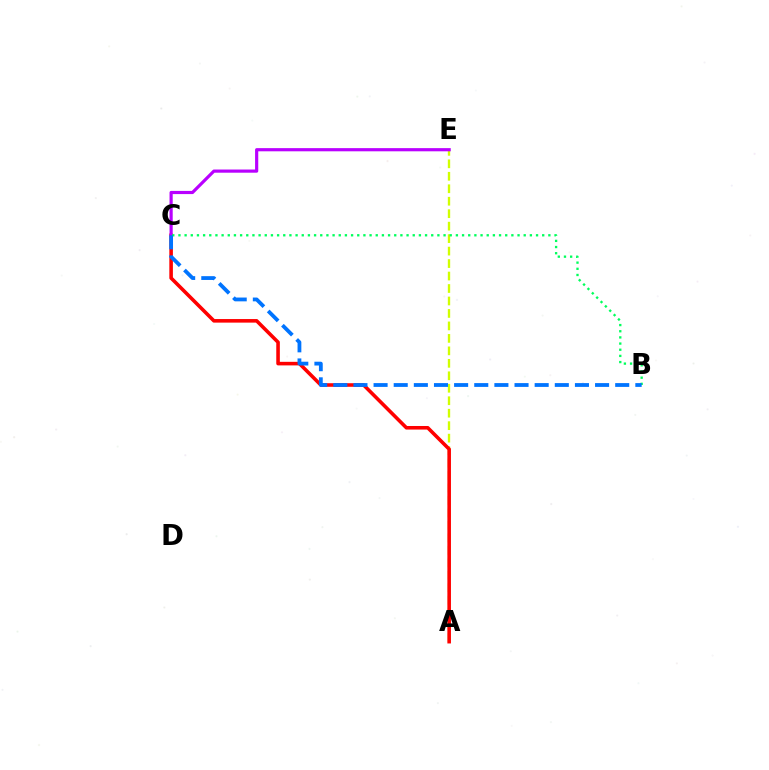{('A', 'E'): [{'color': '#d1ff00', 'line_style': 'dashed', 'thickness': 1.69}], ('A', 'C'): [{'color': '#ff0000', 'line_style': 'solid', 'thickness': 2.57}], ('C', 'E'): [{'color': '#b900ff', 'line_style': 'solid', 'thickness': 2.29}], ('B', 'C'): [{'color': '#00ff5c', 'line_style': 'dotted', 'thickness': 1.68}, {'color': '#0074ff', 'line_style': 'dashed', 'thickness': 2.74}]}